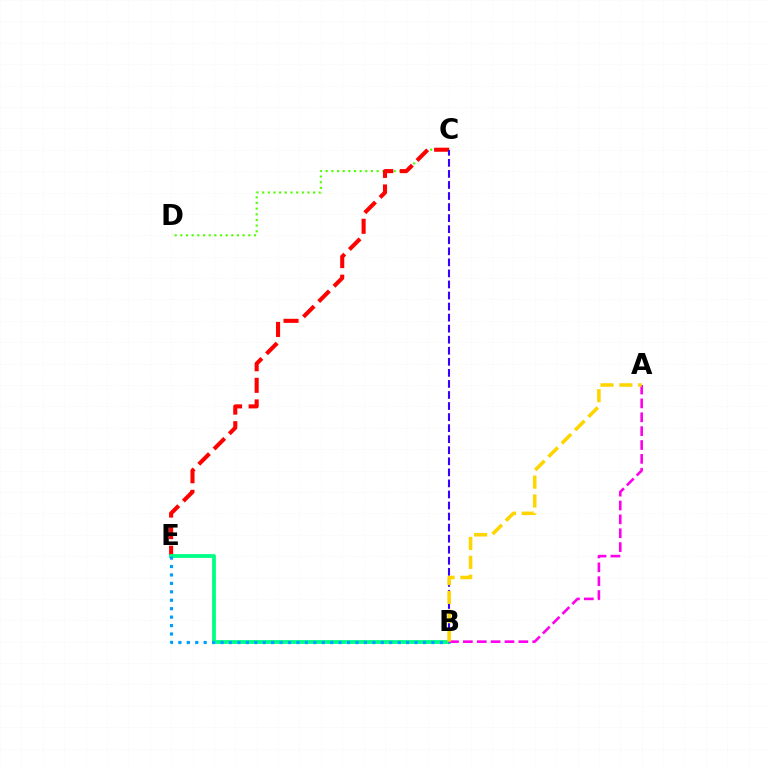{('C', 'D'): [{'color': '#4fff00', 'line_style': 'dotted', 'thickness': 1.54}], ('C', 'E'): [{'color': '#ff0000', 'line_style': 'dashed', 'thickness': 2.93}], ('B', 'E'): [{'color': '#00ff86', 'line_style': 'solid', 'thickness': 2.72}, {'color': '#009eff', 'line_style': 'dotted', 'thickness': 2.29}], ('B', 'C'): [{'color': '#3700ff', 'line_style': 'dashed', 'thickness': 1.5}], ('A', 'B'): [{'color': '#ff00ed', 'line_style': 'dashed', 'thickness': 1.88}, {'color': '#ffd500', 'line_style': 'dashed', 'thickness': 2.56}]}